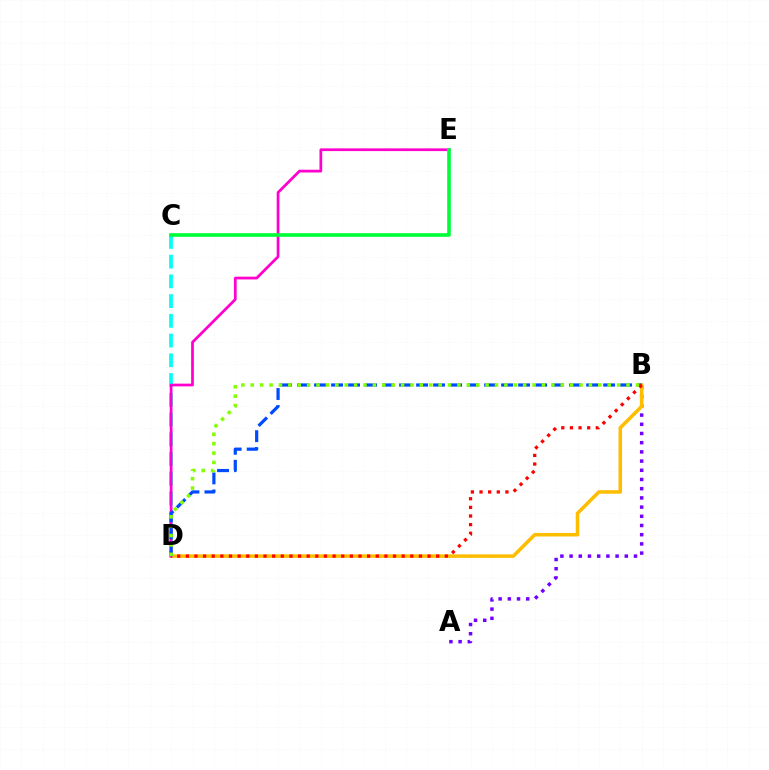{('C', 'D'): [{'color': '#00fff6', 'line_style': 'dashed', 'thickness': 2.68}], ('A', 'B'): [{'color': '#7200ff', 'line_style': 'dotted', 'thickness': 2.5}], ('B', 'D'): [{'color': '#ffbd00', 'line_style': 'solid', 'thickness': 2.54}, {'color': '#004bff', 'line_style': 'dashed', 'thickness': 2.31}, {'color': '#ff0000', 'line_style': 'dotted', 'thickness': 2.35}, {'color': '#84ff00', 'line_style': 'dotted', 'thickness': 2.55}], ('D', 'E'): [{'color': '#ff00cf', 'line_style': 'solid', 'thickness': 1.97}], ('C', 'E'): [{'color': '#00ff39', 'line_style': 'solid', 'thickness': 2.61}]}